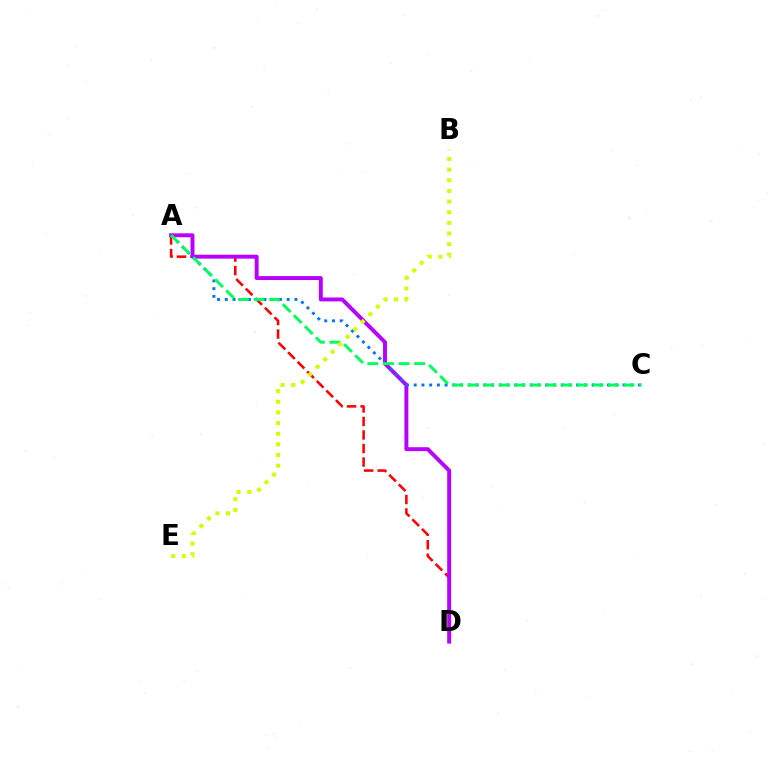{('A', 'D'): [{'color': '#ff0000', 'line_style': 'dashed', 'thickness': 1.84}, {'color': '#b900ff', 'line_style': 'solid', 'thickness': 2.83}], ('A', 'C'): [{'color': '#0074ff', 'line_style': 'dotted', 'thickness': 2.1}, {'color': '#00ff5c', 'line_style': 'dashed', 'thickness': 2.12}], ('B', 'E'): [{'color': '#d1ff00', 'line_style': 'dotted', 'thickness': 2.89}]}